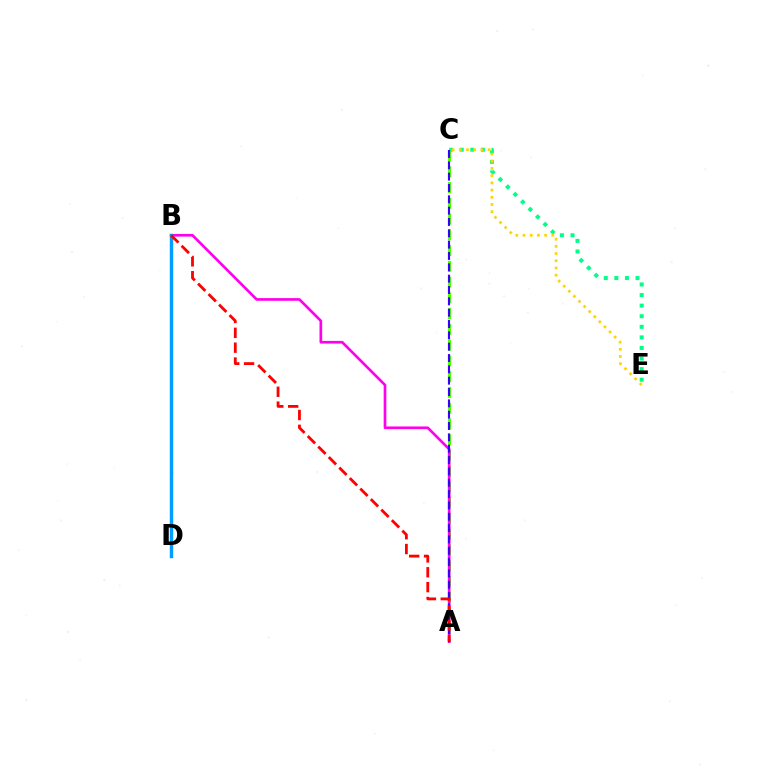{('A', 'C'): [{'color': '#4fff00', 'line_style': 'dashed', 'thickness': 2.14}, {'color': '#3700ff', 'line_style': 'dashed', 'thickness': 1.54}], ('C', 'E'): [{'color': '#00ff86', 'line_style': 'dotted', 'thickness': 2.88}, {'color': '#ffd500', 'line_style': 'dotted', 'thickness': 1.96}], ('A', 'B'): [{'color': '#ff00ed', 'line_style': 'solid', 'thickness': 1.92}, {'color': '#ff0000', 'line_style': 'dashed', 'thickness': 2.02}], ('B', 'D'): [{'color': '#009eff', 'line_style': 'solid', 'thickness': 2.47}]}